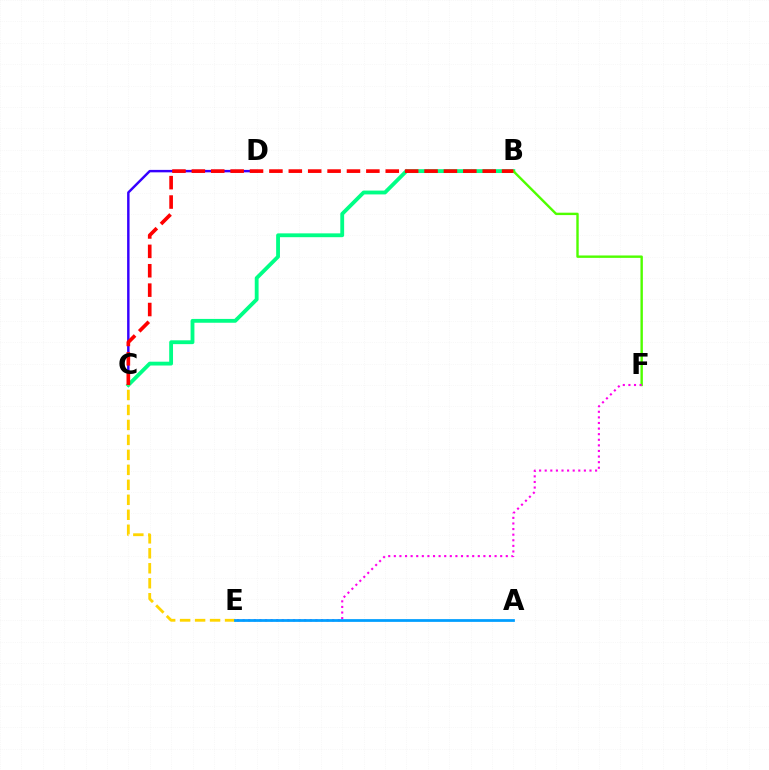{('C', 'D'): [{'color': '#3700ff', 'line_style': 'solid', 'thickness': 1.76}], ('B', 'C'): [{'color': '#00ff86', 'line_style': 'solid', 'thickness': 2.76}, {'color': '#ff0000', 'line_style': 'dashed', 'thickness': 2.63}], ('C', 'E'): [{'color': '#ffd500', 'line_style': 'dashed', 'thickness': 2.03}], ('B', 'F'): [{'color': '#4fff00', 'line_style': 'solid', 'thickness': 1.73}], ('E', 'F'): [{'color': '#ff00ed', 'line_style': 'dotted', 'thickness': 1.52}], ('A', 'E'): [{'color': '#009eff', 'line_style': 'solid', 'thickness': 1.98}]}